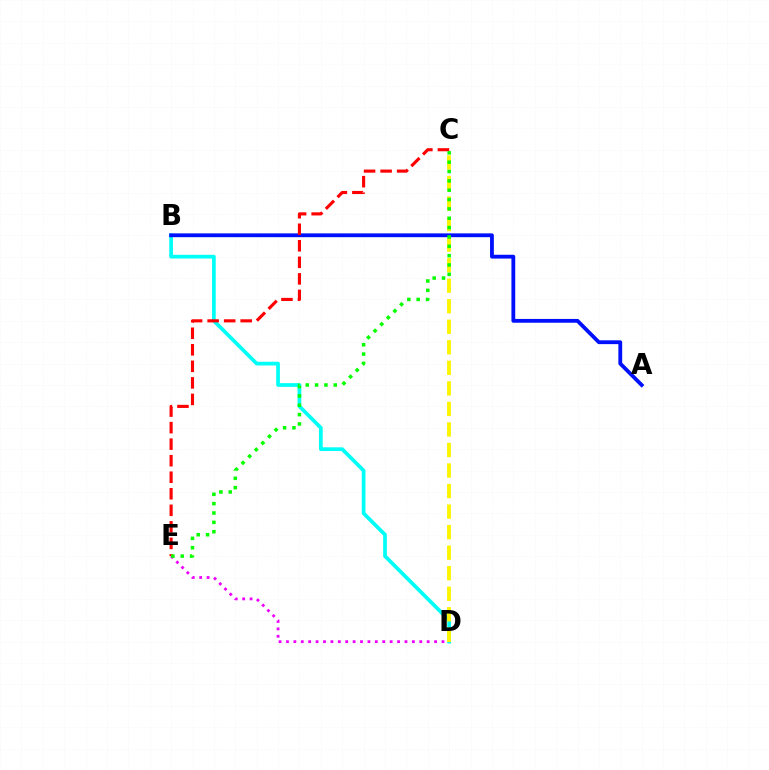{('B', 'D'): [{'color': '#00fff6', 'line_style': 'solid', 'thickness': 2.68}], ('D', 'E'): [{'color': '#ee00ff', 'line_style': 'dotted', 'thickness': 2.01}], ('A', 'B'): [{'color': '#0010ff', 'line_style': 'solid', 'thickness': 2.75}], ('C', 'D'): [{'color': '#fcf500', 'line_style': 'dashed', 'thickness': 2.79}], ('C', 'E'): [{'color': '#ff0000', 'line_style': 'dashed', 'thickness': 2.25}, {'color': '#08ff00', 'line_style': 'dotted', 'thickness': 2.54}]}